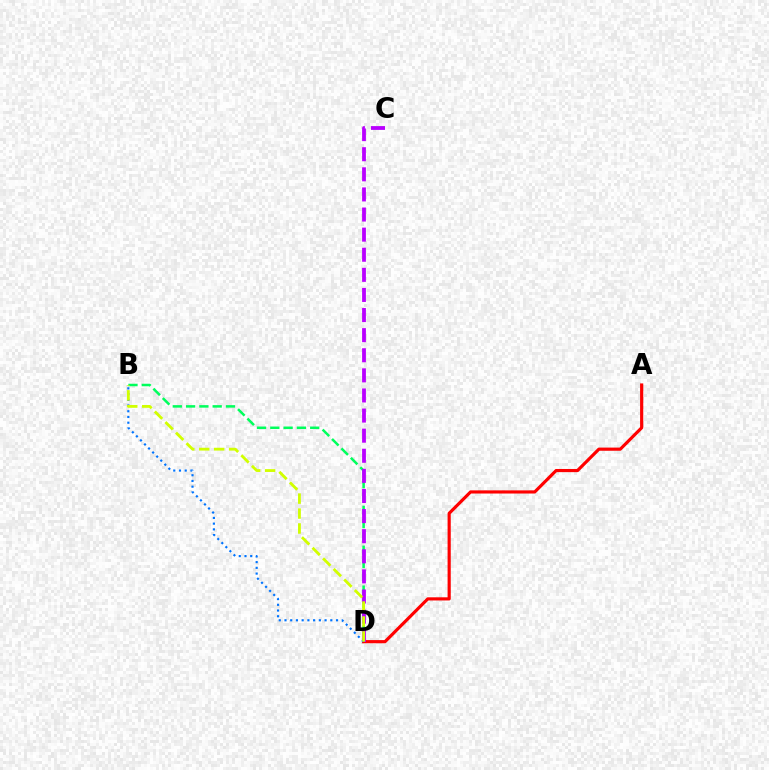{('B', 'D'): [{'color': '#00ff5c', 'line_style': 'dashed', 'thickness': 1.81}, {'color': '#0074ff', 'line_style': 'dotted', 'thickness': 1.56}, {'color': '#d1ff00', 'line_style': 'dashed', 'thickness': 2.03}], ('A', 'D'): [{'color': '#ff0000', 'line_style': 'solid', 'thickness': 2.28}], ('C', 'D'): [{'color': '#b900ff', 'line_style': 'dashed', 'thickness': 2.73}]}